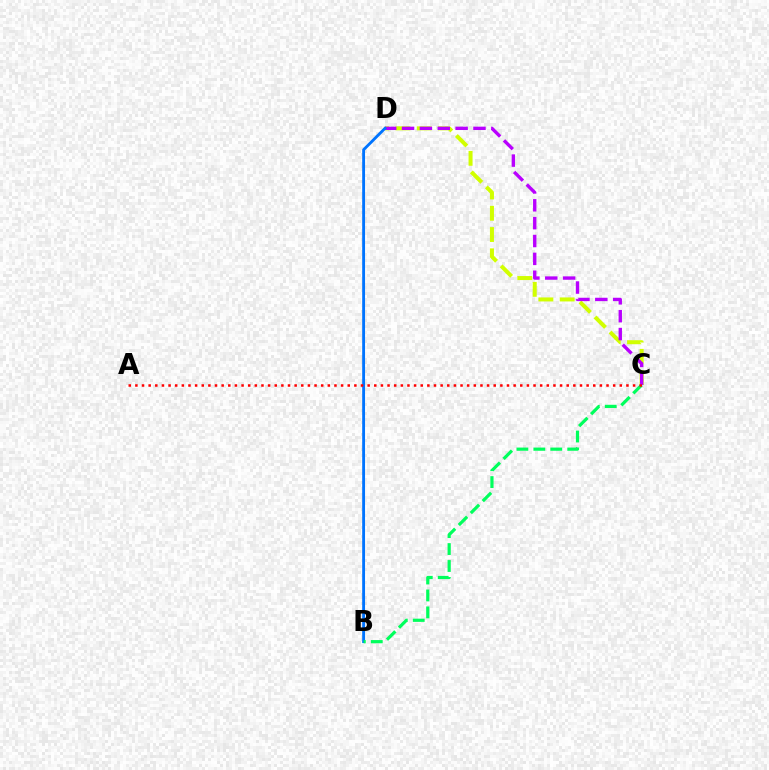{('C', 'D'): [{'color': '#d1ff00', 'line_style': 'dashed', 'thickness': 2.89}, {'color': '#b900ff', 'line_style': 'dashed', 'thickness': 2.43}], ('B', 'D'): [{'color': '#0074ff', 'line_style': 'solid', 'thickness': 2.05}], ('B', 'C'): [{'color': '#00ff5c', 'line_style': 'dashed', 'thickness': 2.3}], ('A', 'C'): [{'color': '#ff0000', 'line_style': 'dotted', 'thickness': 1.8}]}